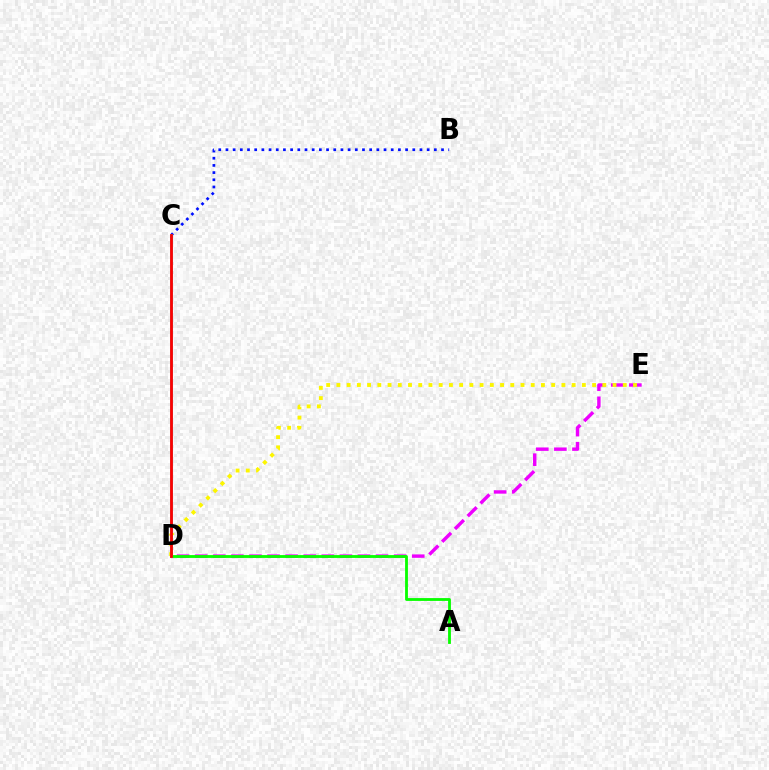{('D', 'E'): [{'color': '#ee00ff', 'line_style': 'dashed', 'thickness': 2.46}, {'color': '#fcf500', 'line_style': 'dotted', 'thickness': 2.78}], ('A', 'D'): [{'color': '#08ff00', 'line_style': 'solid', 'thickness': 2.03}], ('B', 'C'): [{'color': '#0010ff', 'line_style': 'dotted', 'thickness': 1.95}], ('C', 'D'): [{'color': '#00fff6', 'line_style': 'solid', 'thickness': 1.96}, {'color': '#ff0000', 'line_style': 'solid', 'thickness': 2.03}]}